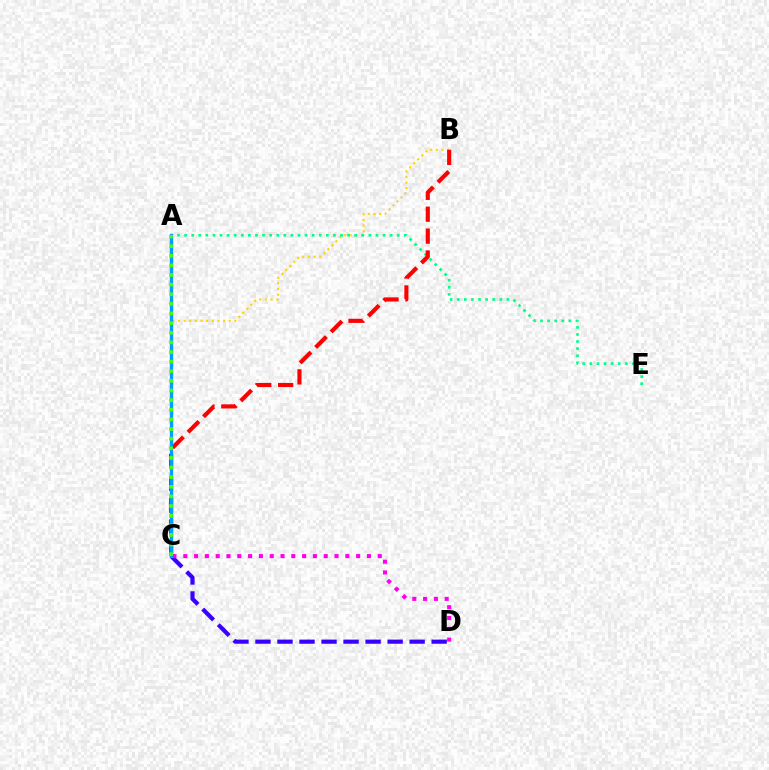{('C', 'D'): [{'color': '#3700ff', 'line_style': 'dashed', 'thickness': 2.99}, {'color': '#ff00ed', 'line_style': 'dotted', 'thickness': 2.93}], ('B', 'C'): [{'color': '#ffd500', 'line_style': 'dotted', 'thickness': 1.53}, {'color': '#ff0000', 'line_style': 'dashed', 'thickness': 2.98}], ('A', 'E'): [{'color': '#00ff86', 'line_style': 'dotted', 'thickness': 1.93}], ('A', 'C'): [{'color': '#009eff', 'line_style': 'solid', 'thickness': 2.44}, {'color': '#4fff00', 'line_style': 'dotted', 'thickness': 2.62}]}